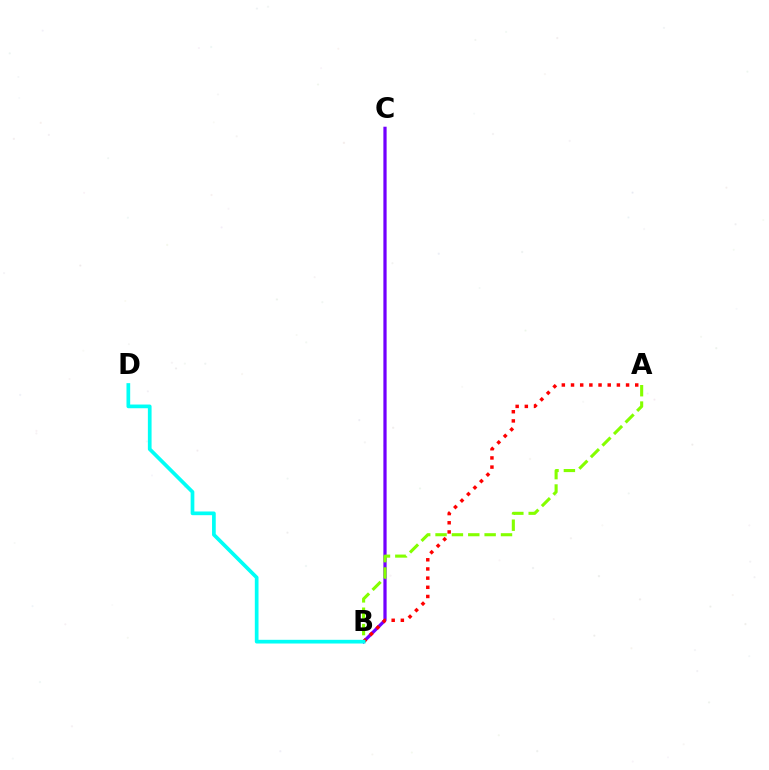{('B', 'C'): [{'color': '#7200ff', 'line_style': 'solid', 'thickness': 2.33}], ('A', 'B'): [{'color': '#ff0000', 'line_style': 'dotted', 'thickness': 2.49}, {'color': '#84ff00', 'line_style': 'dashed', 'thickness': 2.22}], ('B', 'D'): [{'color': '#00fff6', 'line_style': 'solid', 'thickness': 2.67}]}